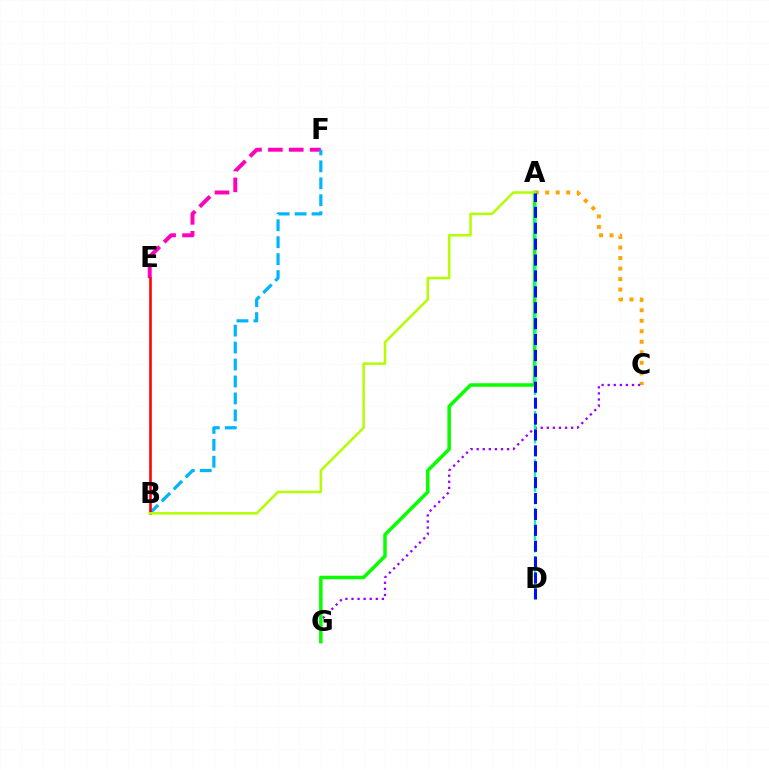{('A', 'C'): [{'color': '#ffa500', 'line_style': 'dotted', 'thickness': 2.86}], ('C', 'G'): [{'color': '#9b00ff', 'line_style': 'dotted', 'thickness': 1.65}], ('E', 'F'): [{'color': '#ff00bd', 'line_style': 'dashed', 'thickness': 2.84}], ('B', 'F'): [{'color': '#00b5ff', 'line_style': 'dashed', 'thickness': 2.3}], ('A', 'G'): [{'color': '#08ff00', 'line_style': 'solid', 'thickness': 2.53}], ('B', 'E'): [{'color': '#ff0000', 'line_style': 'solid', 'thickness': 1.87}], ('A', 'B'): [{'color': '#b3ff00', 'line_style': 'solid', 'thickness': 1.82}], ('A', 'D'): [{'color': '#00ff9d', 'line_style': 'dashed', 'thickness': 1.64}, {'color': '#0010ff', 'line_style': 'dashed', 'thickness': 2.16}]}